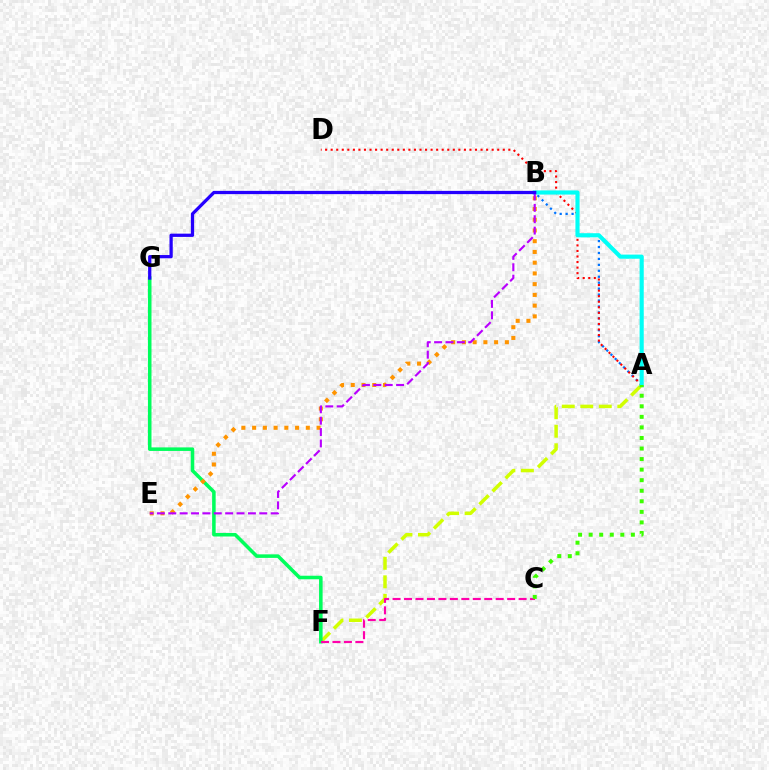{('A', 'F'): [{'color': '#d1ff00', 'line_style': 'dashed', 'thickness': 2.51}], ('F', 'G'): [{'color': '#00ff5c', 'line_style': 'solid', 'thickness': 2.55}], ('C', 'F'): [{'color': '#ff00ac', 'line_style': 'dashed', 'thickness': 1.56}], ('A', 'B'): [{'color': '#0074ff', 'line_style': 'dotted', 'thickness': 1.62}, {'color': '#00fff6', 'line_style': 'solid', 'thickness': 2.98}], ('A', 'D'): [{'color': '#ff0000', 'line_style': 'dotted', 'thickness': 1.51}], ('B', 'E'): [{'color': '#ff9400', 'line_style': 'dotted', 'thickness': 2.92}, {'color': '#b900ff', 'line_style': 'dashed', 'thickness': 1.55}], ('A', 'C'): [{'color': '#3dff00', 'line_style': 'dotted', 'thickness': 2.87}], ('B', 'G'): [{'color': '#2500ff', 'line_style': 'solid', 'thickness': 2.35}]}